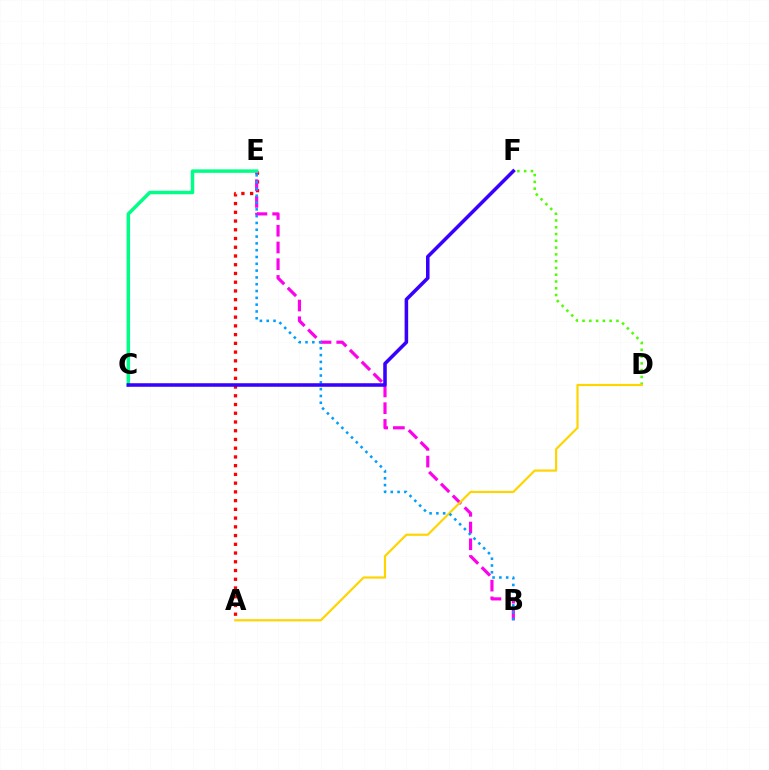{('A', 'E'): [{'color': '#ff0000', 'line_style': 'dotted', 'thickness': 2.37}], ('B', 'E'): [{'color': '#ff00ed', 'line_style': 'dashed', 'thickness': 2.27}, {'color': '#009eff', 'line_style': 'dotted', 'thickness': 1.85}], ('C', 'E'): [{'color': '#00ff86', 'line_style': 'solid', 'thickness': 2.5}], ('D', 'F'): [{'color': '#4fff00', 'line_style': 'dotted', 'thickness': 1.84}], ('A', 'D'): [{'color': '#ffd500', 'line_style': 'solid', 'thickness': 1.57}], ('C', 'F'): [{'color': '#3700ff', 'line_style': 'solid', 'thickness': 2.55}]}